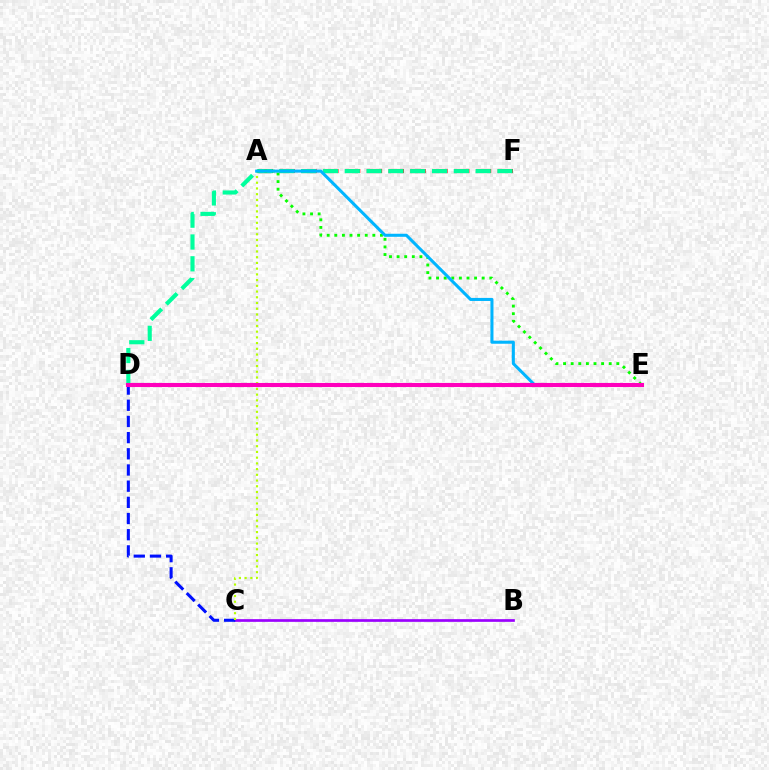{('D', 'E'): [{'color': '#ffa500', 'line_style': 'solid', 'thickness': 2.56}, {'color': '#ff00bd', 'line_style': 'solid', 'thickness': 2.94}], ('A', 'F'): [{'color': '#ff0000', 'line_style': 'dashed', 'thickness': 2.96}], ('D', 'F'): [{'color': '#00ff9d', 'line_style': 'dashed', 'thickness': 2.96}], ('B', 'C'): [{'color': '#9b00ff', 'line_style': 'solid', 'thickness': 1.94}], ('C', 'D'): [{'color': '#0010ff', 'line_style': 'dashed', 'thickness': 2.2}], ('A', 'C'): [{'color': '#b3ff00', 'line_style': 'dotted', 'thickness': 1.56}], ('A', 'E'): [{'color': '#08ff00', 'line_style': 'dotted', 'thickness': 2.07}, {'color': '#00b5ff', 'line_style': 'solid', 'thickness': 2.2}]}